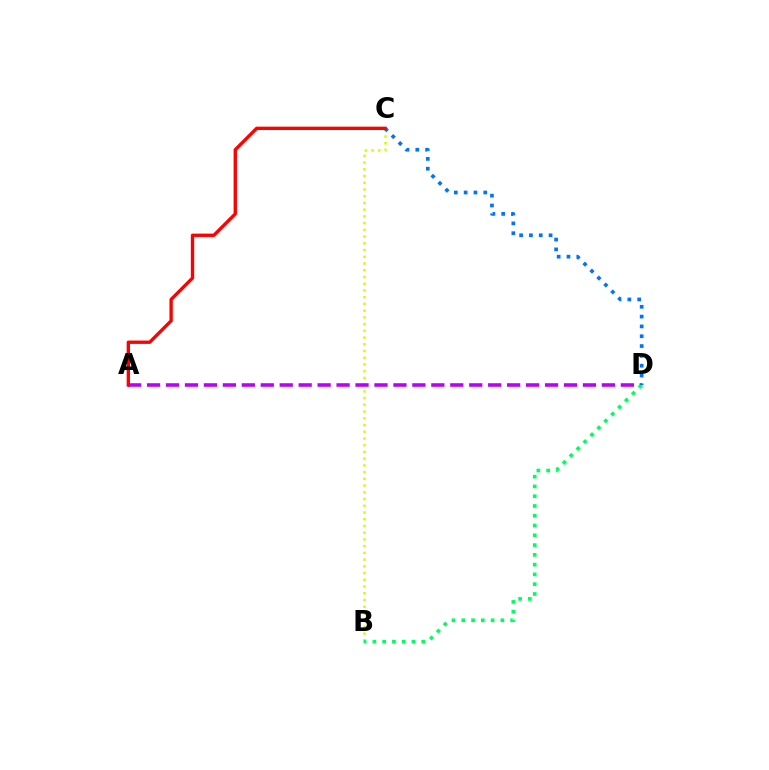{('B', 'C'): [{'color': '#d1ff00', 'line_style': 'dotted', 'thickness': 1.83}], ('A', 'D'): [{'color': '#b900ff', 'line_style': 'dashed', 'thickness': 2.57}], ('B', 'D'): [{'color': '#00ff5c', 'line_style': 'dotted', 'thickness': 2.66}], ('C', 'D'): [{'color': '#0074ff', 'line_style': 'dotted', 'thickness': 2.67}], ('A', 'C'): [{'color': '#ff0000', 'line_style': 'solid', 'thickness': 2.41}]}